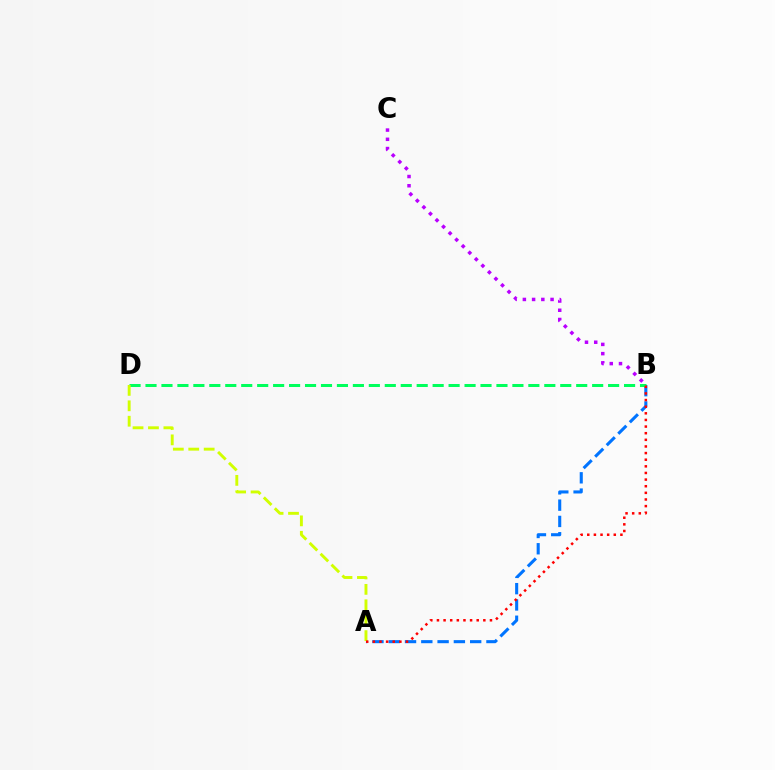{('A', 'B'): [{'color': '#0074ff', 'line_style': 'dashed', 'thickness': 2.21}, {'color': '#ff0000', 'line_style': 'dotted', 'thickness': 1.8}], ('B', 'C'): [{'color': '#b900ff', 'line_style': 'dotted', 'thickness': 2.51}], ('B', 'D'): [{'color': '#00ff5c', 'line_style': 'dashed', 'thickness': 2.17}], ('A', 'D'): [{'color': '#d1ff00', 'line_style': 'dashed', 'thickness': 2.09}]}